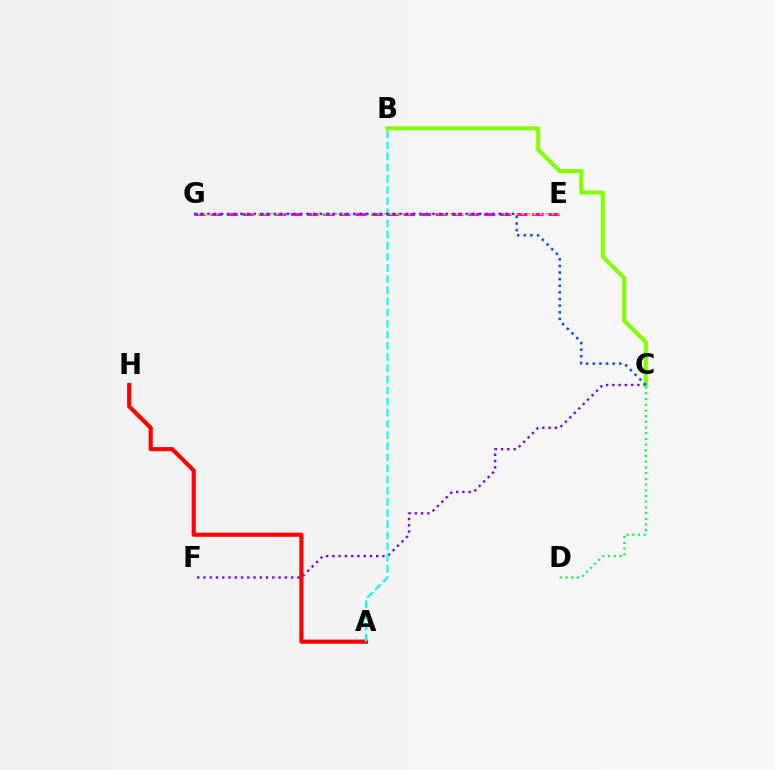{('A', 'H'): [{'color': '#ff0000', 'line_style': 'solid', 'thickness': 2.99}], ('C', 'F'): [{'color': '#7200ff', 'line_style': 'dotted', 'thickness': 1.7}], ('A', 'B'): [{'color': '#00fff6', 'line_style': 'dashed', 'thickness': 1.51}], ('E', 'G'): [{'color': '#ff00cf', 'line_style': 'dashed', 'thickness': 2.19}, {'color': '#ffbd00', 'line_style': 'dotted', 'thickness': 1.63}], ('C', 'D'): [{'color': '#00ff39', 'line_style': 'dotted', 'thickness': 1.55}], ('B', 'C'): [{'color': '#84ff00', 'line_style': 'solid', 'thickness': 2.93}], ('C', 'G'): [{'color': '#004bff', 'line_style': 'dotted', 'thickness': 1.8}]}